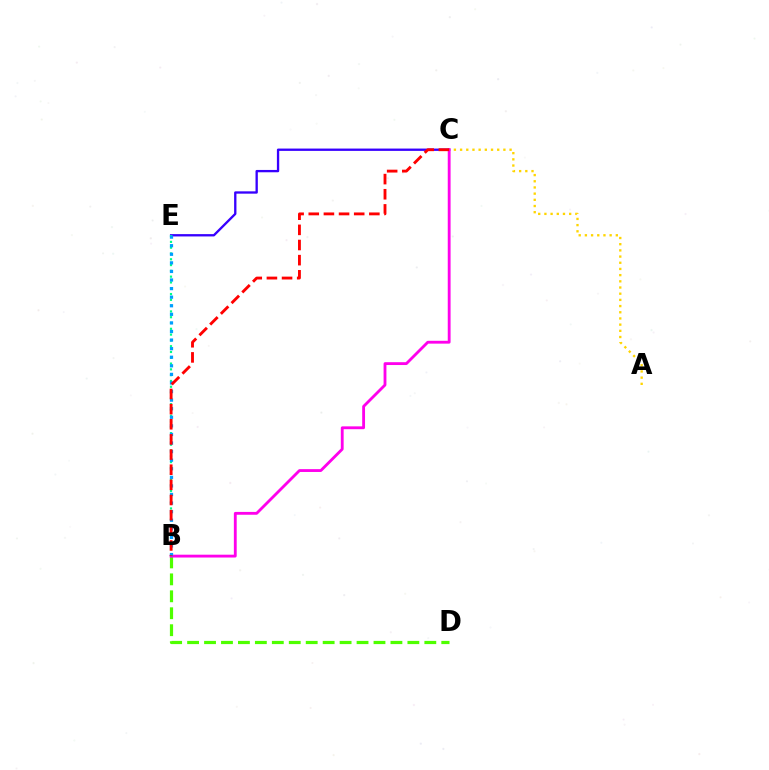{('B', 'D'): [{'color': '#4fff00', 'line_style': 'dashed', 'thickness': 2.3}], ('C', 'E'): [{'color': '#3700ff', 'line_style': 'solid', 'thickness': 1.68}], ('A', 'C'): [{'color': '#ffd500', 'line_style': 'dotted', 'thickness': 1.68}], ('B', 'E'): [{'color': '#00ff86', 'line_style': 'dotted', 'thickness': 1.57}, {'color': '#009eff', 'line_style': 'dotted', 'thickness': 2.33}], ('B', 'C'): [{'color': '#ff00ed', 'line_style': 'solid', 'thickness': 2.04}, {'color': '#ff0000', 'line_style': 'dashed', 'thickness': 2.06}]}